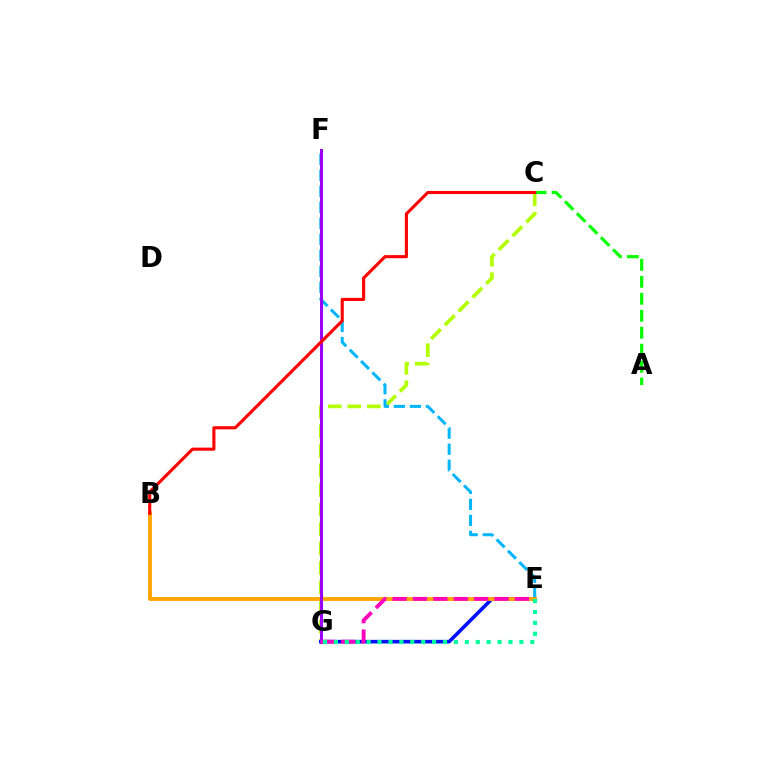{('C', 'G'): [{'color': '#b3ff00', 'line_style': 'dashed', 'thickness': 2.65}], ('E', 'G'): [{'color': '#0010ff', 'line_style': 'solid', 'thickness': 2.6}, {'color': '#ff00bd', 'line_style': 'dashed', 'thickness': 2.77}, {'color': '#00ff9d', 'line_style': 'dotted', 'thickness': 2.96}], ('E', 'F'): [{'color': '#00b5ff', 'line_style': 'dashed', 'thickness': 2.17}], ('B', 'E'): [{'color': '#ffa500', 'line_style': 'solid', 'thickness': 2.75}], ('A', 'C'): [{'color': '#08ff00', 'line_style': 'dashed', 'thickness': 2.31}], ('F', 'G'): [{'color': '#9b00ff', 'line_style': 'solid', 'thickness': 2.18}], ('B', 'C'): [{'color': '#ff0000', 'line_style': 'solid', 'thickness': 2.23}]}